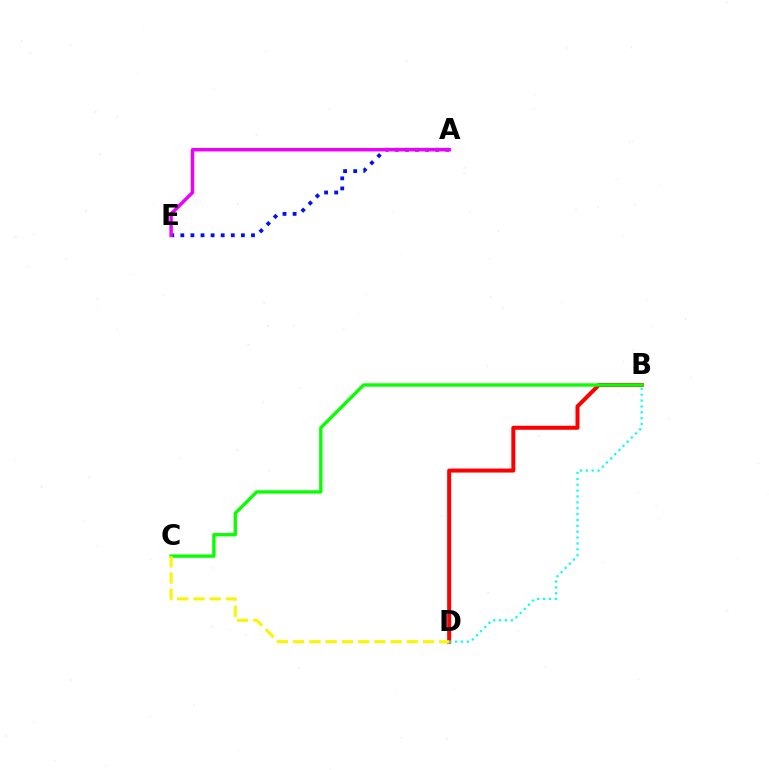{('A', 'E'): [{'color': '#0010ff', 'line_style': 'dotted', 'thickness': 2.74}, {'color': '#ee00ff', 'line_style': 'solid', 'thickness': 2.47}], ('B', 'D'): [{'color': '#ff0000', 'line_style': 'solid', 'thickness': 2.88}, {'color': '#00fff6', 'line_style': 'dotted', 'thickness': 1.6}], ('B', 'C'): [{'color': '#08ff00', 'line_style': 'solid', 'thickness': 2.41}], ('C', 'D'): [{'color': '#fcf500', 'line_style': 'dashed', 'thickness': 2.21}]}